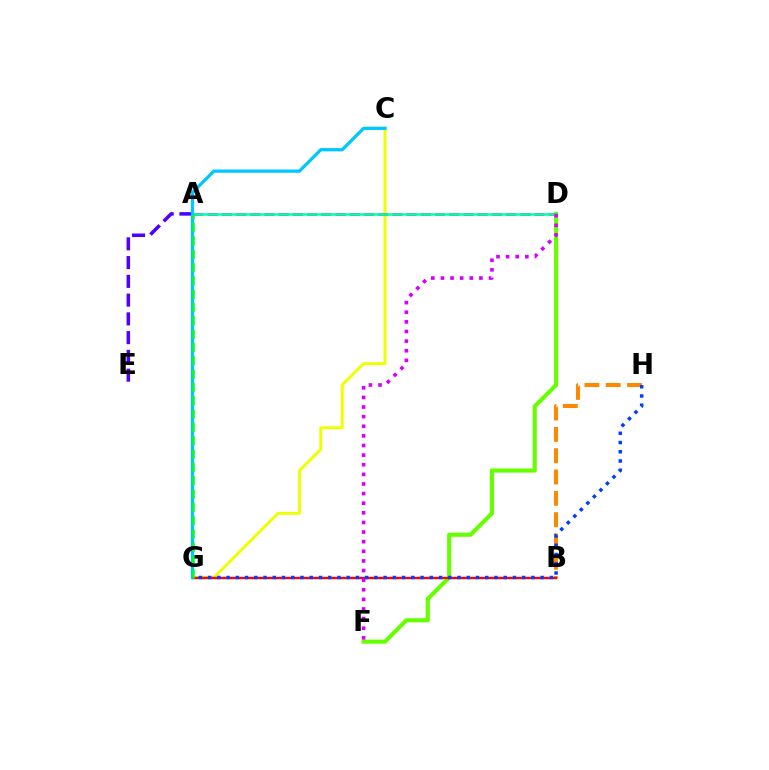{('D', 'F'): [{'color': '#66ff00', 'line_style': 'solid', 'thickness': 2.96}, {'color': '#d600ff', 'line_style': 'dotted', 'thickness': 2.61}], ('C', 'G'): [{'color': '#eeff00', 'line_style': 'solid', 'thickness': 2.13}, {'color': '#00c7ff', 'line_style': 'solid', 'thickness': 2.34}], ('A', 'E'): [{'color': '#4f00ff', 'line_style': 'dashed', 'thickness': 2.55}], ('A', 'D'): [{'color': '#ff00a0', 'line_style': 'dashed', 'thickness': 1.93}, {'color': '#00ffaf', 'line_style': 'solid', 'thickness': 1.81}], ('B', 'H'): [{'color': '#ff8800', 'line_style': 'dashed', 'thickness': 2.9}], ('B', 'G'): [{'color': '#ff0000', 'line_style': 'solid', 'thickness': 1.72}], ('G', 'H'): [{'color': '#003fff', 'line_style': 'dotted', 'thickness': 2.51}], ('A', 'G'): [{'color': '#00ff27', 'line_style': 'dashed', 'thickness': 1.81}]}